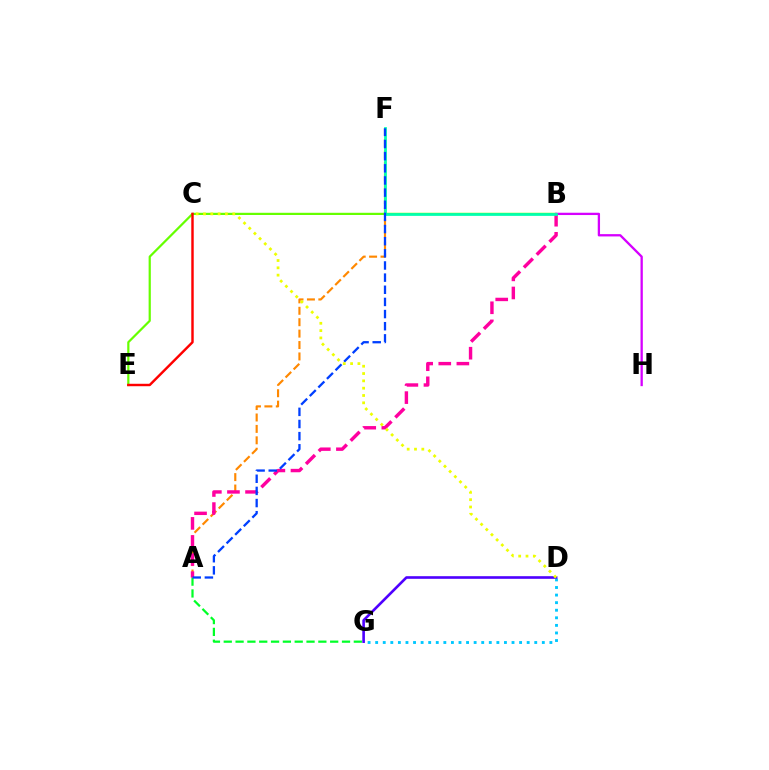{('A', 'G'): [{'color': '#00ff27', 'line_style': 'dashed', 'thickness': 1.61}], ('D', 'G'): [{'color': '#00c7ff', 'line_style': 'dotted', 'thickness': 2.06}, {'color': '#4f00ff', 'line_style': 'solid', 'thickness': 1.89}], ('A', 'F'): [{'color': '#ff8800', 'line_style': 'dashed', 'thickness': 1.55}, {'color': '#003fff', 'line_style': 'dashed', 'thickness': 1.65}], ('B', 'E'): [{'color': '#66ff00', 'line_style': 'solid', 'thickness': 1.59}], ('B', 'H'): [{'color': '#d600ff', 'line_style': 'solid', 'thickness': 1.66}], ('A', 'B'): [{'color': '#ff00a0', 'line_style': 'dashed', 'thickness': 2.46}], ('B', 'F'): [{'color': '#00ffaf', 'line_style': 'solid', 'thickness': 1.98}], ('C', 'D'): [{'color': '#eeff00', 'line_style': 'dotted', 'thickness': 1.99}], ('C', 'E'): [{'color': '#ff0000', 'line_style': 'solid', 'thickness': 1.76}]}